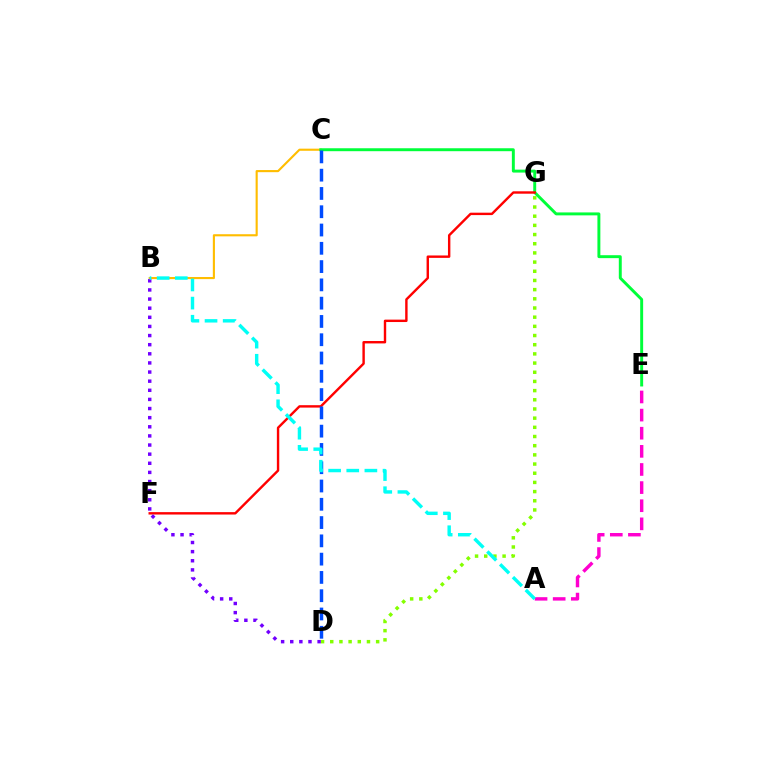{('B', 'C'): [{'color': '#ffbd00', 'line_style': 'solid', 'thickness': 1.53}], ('A', 'E'): [{'color': '#ff00cf', 'line_style': 'dashed', 'thickness': 2.46}], ('D', 'G'): [{'color': '#84ff00', 'line_style': 'dotted', 'thickness': 2.49}], ('C', 'E'): [{'color': '#00ff39', 'line_style': 'solid', 'thickness': 2.12}], ('F', 'G'): [{'color': '#ff0000', 'line_style': 'solid', 'thickness': 1.73}], ('C', 'D'): [{'color': '#004bff', 'line_style': 'dashed', 'thickness': 2.48}], ('B', 'D'): [{'color': '#7200ff', 'line_style': 'dotted', 'thickness': 2.48}], ('A', 'B'): [{'color': '#00fff6', 'line_style': 'dashed', 'thickness': 2.46}]}